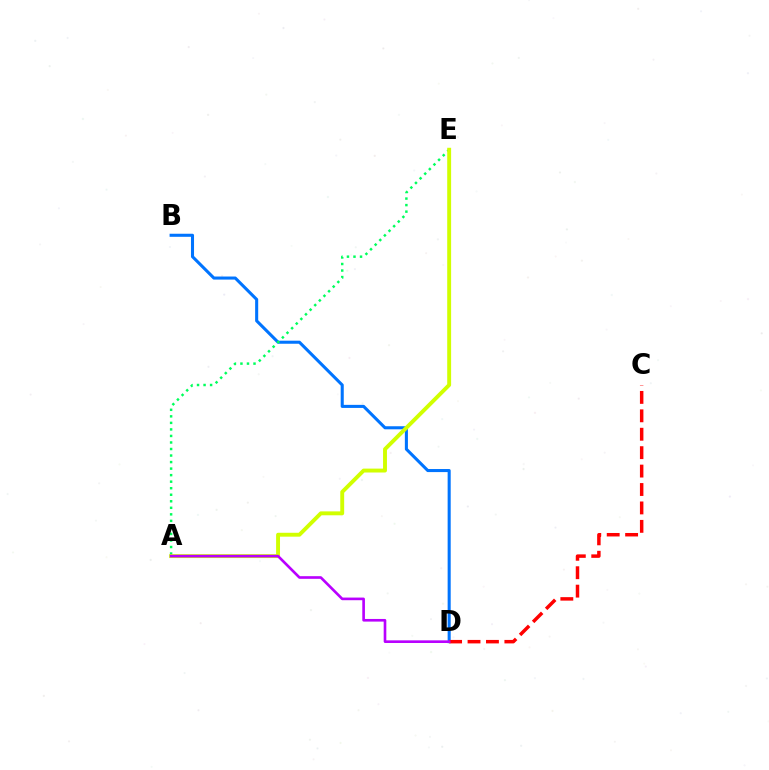{('B', 'D'): [{'color': '#0074ff', 'line_style': 'solid', 'thickness': 2.2}], ('A', 'E'): [{'color': '#00ff5c', 'line_style': 'dotted', 'thickness': 1.78}, {'color': '#d1ff00', 'line_style': 'solid', 'thickness': 2.81}], ('C', 'D'): [{'color': '#ff0000', 'line_style': 'dashed', 'thickness': 2.5}], ('A', 'D'): [{'color': '#b900ff', 'line_style': 'solid', 'thickness': 1.9}]}